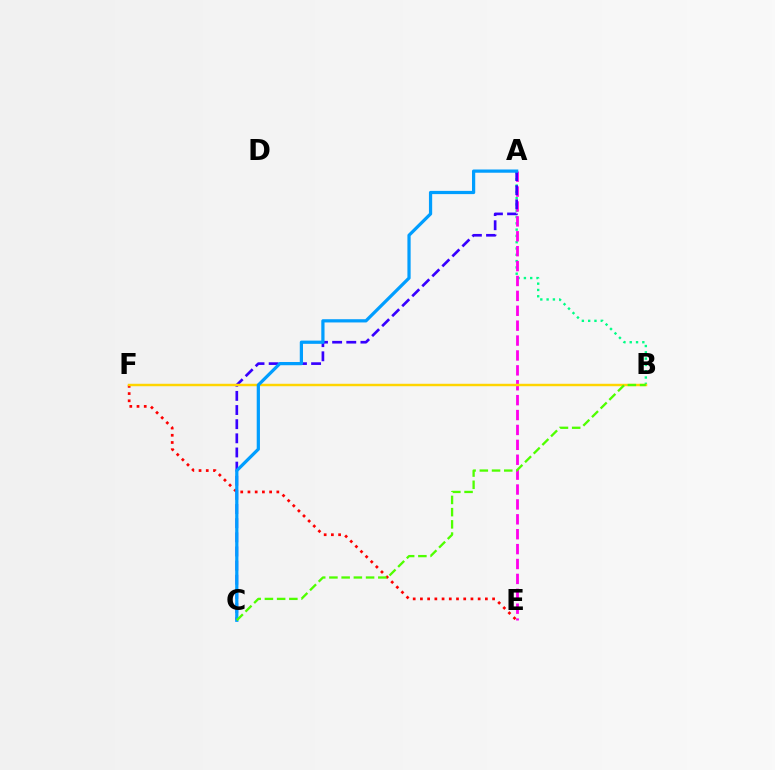{('A', 'B'): [{'color': '#00ff86', 'line_style': 'dotted', 'thickness': 1.71}], ('E', 'F'): [{'color': '#ff0000', 'line_style': 'dotted', 'thickness': 1.96}], ('A', 'E'): [{'color': '#ff00ed', 'line_style': 'dashed', 'thickness': 2.02}], ('A', 'C'): [{'color': '#3700ff', 'line_style': 'dashed', 'thickness': 1.92}, {'color': '#009eff', 'line_style': 'solid', 'thickness': 2.32}], ('B', 'F'): [{'color': '#ffd500', 'line_style': 'solid', 'thickness': 1.76}], ('B', 'C'): [{'color': '#4fff00', 'line_style': 'dashed', 'thickness': 1.66}]}